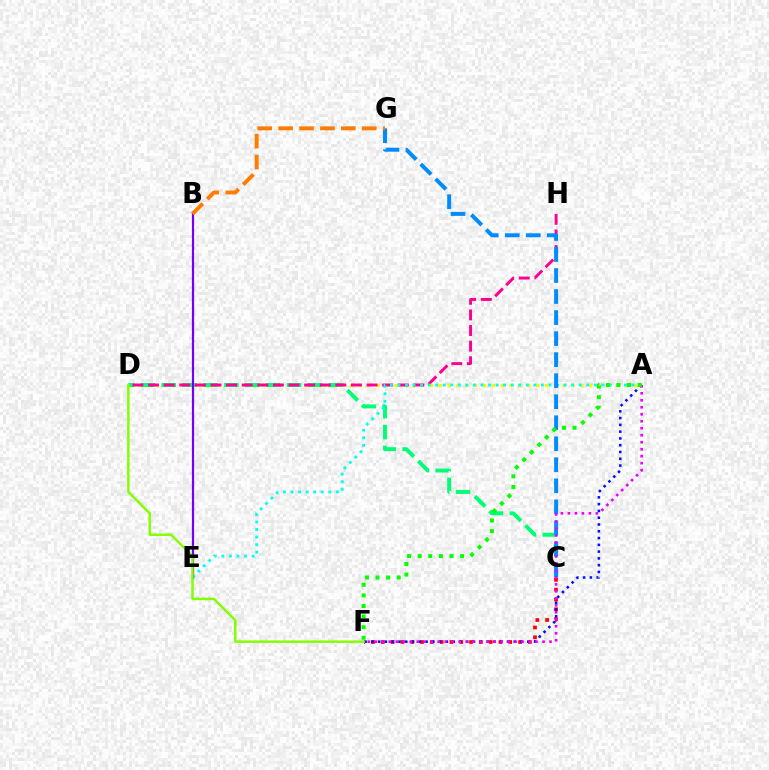{('A', 'D'): [{'color': '#fcf500', 'line_style': 'dotted', 'thickness': 2.41}], ('C', 'F'): [{'color': '#ff0000', 'line_style': 'dotted', 'thickness': 2.66}], ('C', 'D'): [{'color': '#00ff74', 'line_style': 'dashed', 'thickness': 2.84}], ('D', 'H'): [{'color': '#ff0094', 'line_style': 'dashed', 'thickness': 2.12}], ('A', 'E'): [{'color': '#00fff6', 'line_style': 'dotted', 'thickness': 2.05}], ('C', 'G'): [{'color': '#008cff', 'line_style': 'dashed', 'thickness': 2.86}], ('A', 'F'): [{'color': '#0010ff', 'line_style': 'dotted', 'thickness': 1.84}, {'color': '#ee00ff', 'line_style': 'dotted', 'thickness': 1.9}, {'color': '#08ff00', 'line_style': 'dotted', 'thickness': 2.88}], ('B', 'E'): [{'color': '#7200ff', 'line_style': 'solid', 'thickness': 1.59}], ('B', 'G'): [{'color': '#ff7c00', 'line_style': 'dashed', 'thickness': 2.84}], ('D', 'F'): [{'color': '#84ff00', 'line_style': 'solid', 'thickness': 1.77}]}